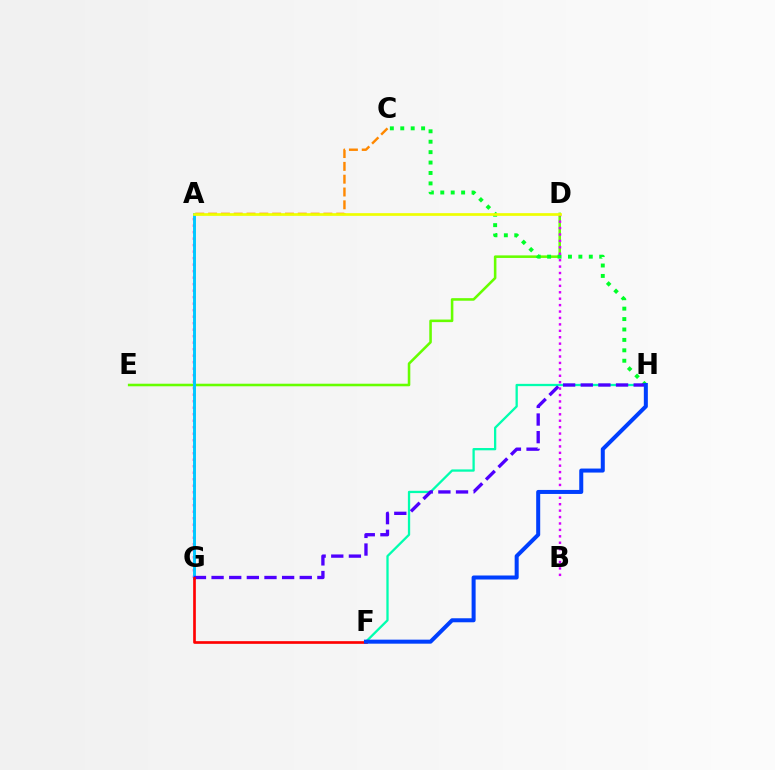{('D', 'E'): [{'color': '#66ff00', 'line_style': 'solid', 'thickness': 1.85}], ('C', 'H'): [{'color': '#00ff27', 'line_style': 'dotted', 'thickness': 2.83}], ('A', 'G'): [{'color': '#ff00a0', 'line_style': 'dotted', 'thickness': 1.77}, {'color': '#00c7ff', 'line_style': 'solid', 'thickness': 2.11}], ('A', 'C'): [{'color': '#ff8800', 'line_style': 'dashed', 'thickness': 1.74}], ('F', 'H'): [{'color': '#00ffaf', 'line_style': 'solid', 'thickness': 1.65}, {'color': '#003fff', 'line_style': 'solid', 'thickness': 2.89}], ('G', 'H'): [{'color': '#4f00ff', 'line_style': 'dashed', 'thickness': 2.4}], ('F', 'G'): [{'color': '#ff0000', 'line_style': 'solid', 'thickness': 1.93}], ('B', 'D'): [{'color': '#d600ff', 'line_style': 'dotted', 'thickness': 1.74}], ('A', 'D'): [{'color': '#eeff00', 'line_style': 'solid', 'thickness': 1.95}]}